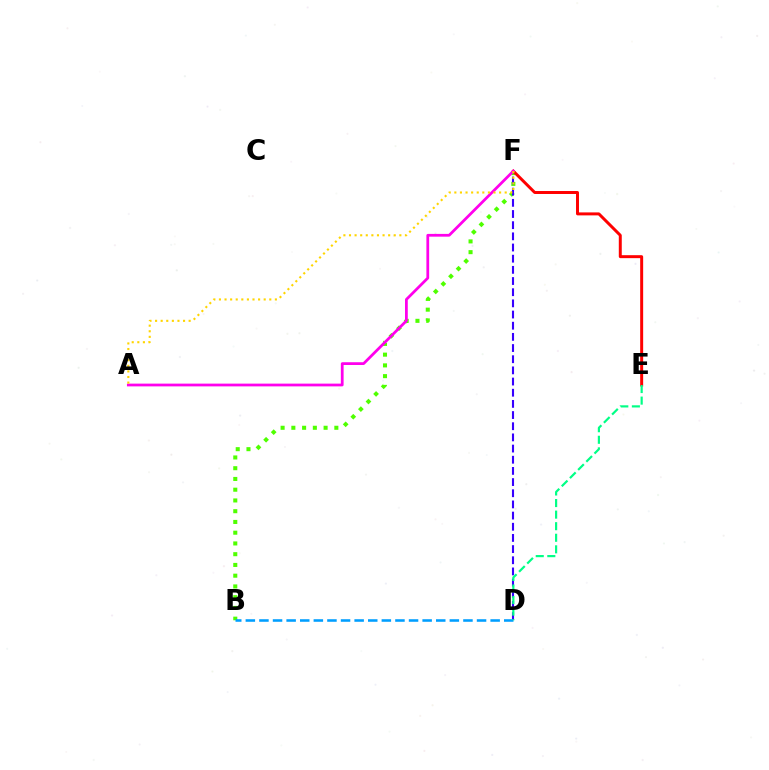{('B', 'F'): [{'color': '#4fff00', 'line_style': 'dotted', 'thickness': 2.92}], ('E', 'F'): [{'color': '#ff0000', 'line_style': 'solid', 'thickness': 2.14}], ('D', 'F'): [{'color': '#3700ff', 'line_style': 'dashed', 'thickness': 1.52}], ('A', 'F'): [{'color': '#ff00ed', 'line_style': 'solid', 'thickness': 1.99}, {'color': '#ffd500', 'line_style': 'dotted', 'thickness': 1.52}], ('B', 'D'): [{'color': '#009eff', 'line_style': 'dashed', 'thickness': 1.85}], ('D', 'E'): [{'color': '#00ff86', 'line_style': 'dashed', 'thickness': 1.57}]}